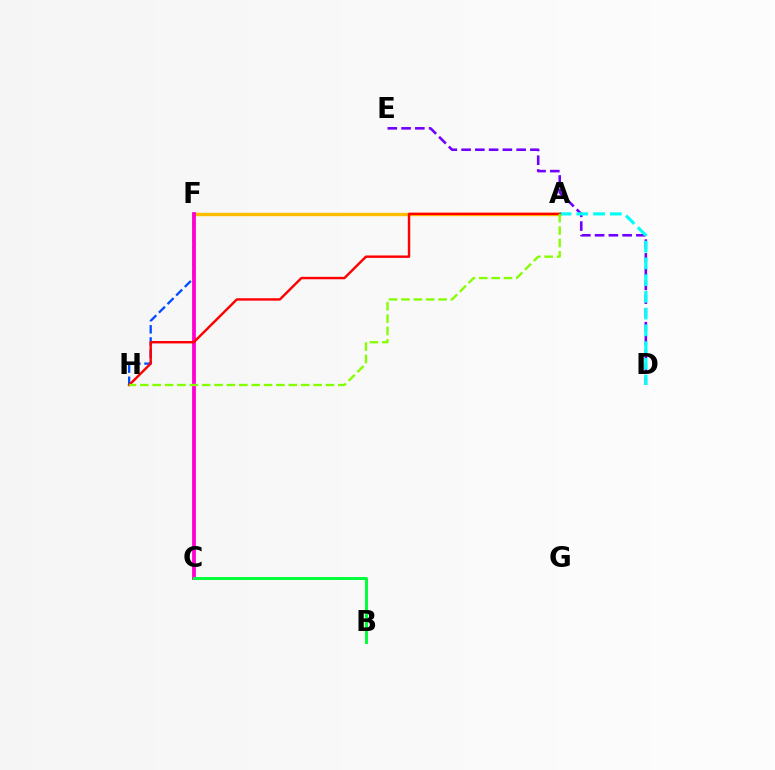{('A', 'F'): [{'color': '#ffbd00', 'line_style': 'solid', 'thickness': 2.45}], ('F', 'H'): [{'color': '#004bff', 'line_style': 'dashed', 'thickness': 1.65}], ('D', 'E'): [{'color': '#7200ff', 'line_style': 'dashed', 'thickness': 1.87}], ('C', 'F'): [{'color': '#ff00cf', 'line_style': 'solid', 'thickness': 2.73}], ('A', 'D'): [{'color': '#00fff6', 'line_style': 'dashed', 'thickness': 2.27}], ('B', 'C'): [{'color': '#00ff39', 'line_style': 'solid', 'thickness': 2.12}], ('A', 'H'): [{'color': '#ff0000', 'line_style': 'solid', 'thickness': 1.74}, {'color': '#84ff00', 'line_style': 'dashed', 'thickness': 1.68}]}